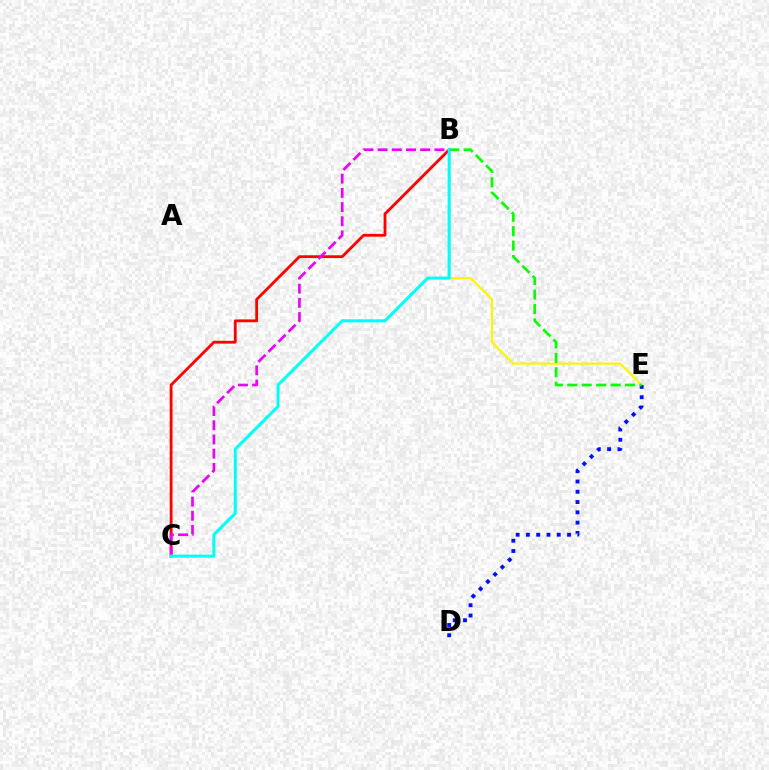{('B', 'E'): [{'color': '#fcf500', 'line_style': 'solid', 'thickness': 1.58}, {'color': '#08ff00', 'line_style': 'dashed', 'thickness': 1.96}], ('D', 'E'): [{'color': '#0010ff', 'line_style': 'dotted', 'thickness': 2.79}], ('B', 'C'): [{'color': '#ff0000', 'line_style': 'solid', 'thickness': 2.02}, {'color': '#ee00ff', 'line_style': 'dashed', 'thickness': 1.93}, {'color': '#00fff6', 'line_style': 'solid', 'thickness': 2.18}]}